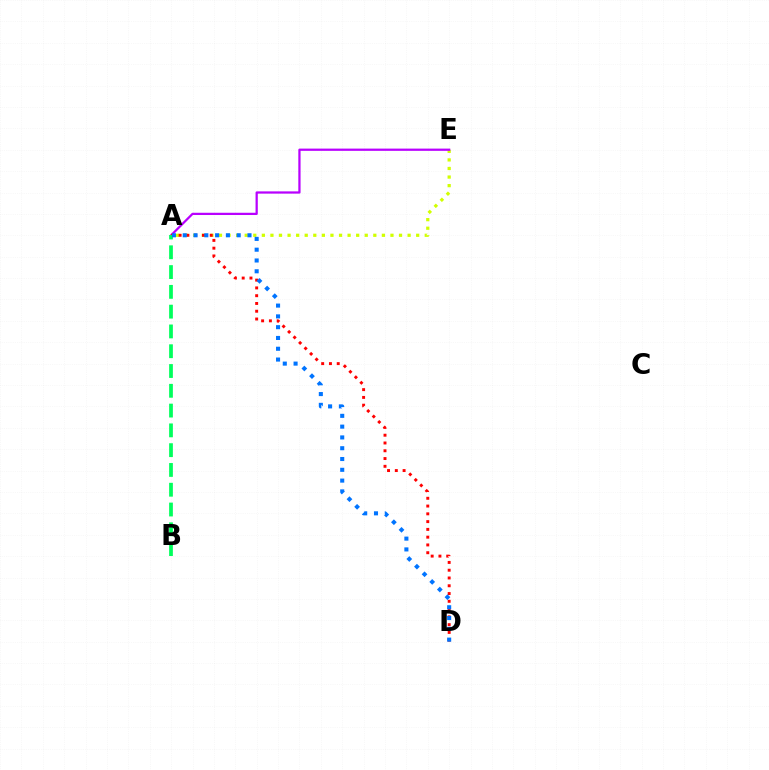{('A', 'E'): [{'color': '#d1ff00', 'line_style': 'dotted', 'thickness': 2.33}, {'color': '#b900ff', 'line_style': 'solid', 'thickness': 1.62}], ('A', 'D'): [{'color': '#ff0000', 'line_style': 'dotted', 'thickness': 2.11}, {'color': '#0074ff', 'line_style': 'dotted', 'thickness': 2.93}], ('A', 'B'): [{'color': '#00ff5c', 'line_style': 'dashed', 'thickness': 2.69}]}